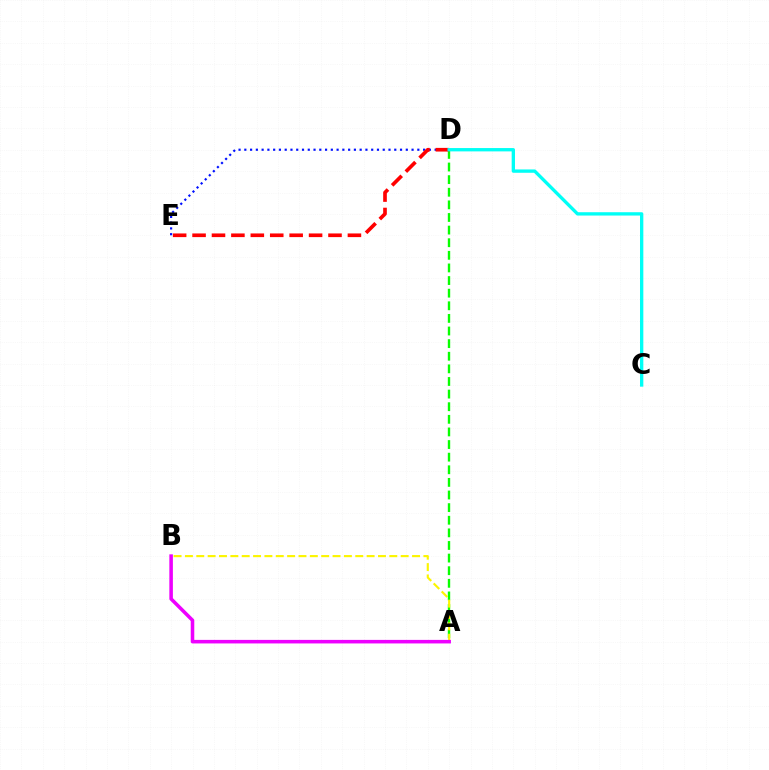{('A', 'D'): [{'color': '#08ff00', 'line_style': 'dashed', 'thickness': 1.71}], ('A', 'B'): [{'color': '#fcf500', 'line_style': 'dashed', 'thickness': 1.54}, {'color': '#ee00ff', 'line_style': 'solid', 'thickness': 2.56}], ('D', 'E'): [{'color': '#0010ff', 'line_style': 'dotted', 'thickness': 1.57}, {'color': '#ff0000', 'line_style': 'dashed', 'thickness': 2.64}], ('C', 'D'): [{'color': '#00fff6', 'line_style': 'solid', 'thickness': 2.4}]}